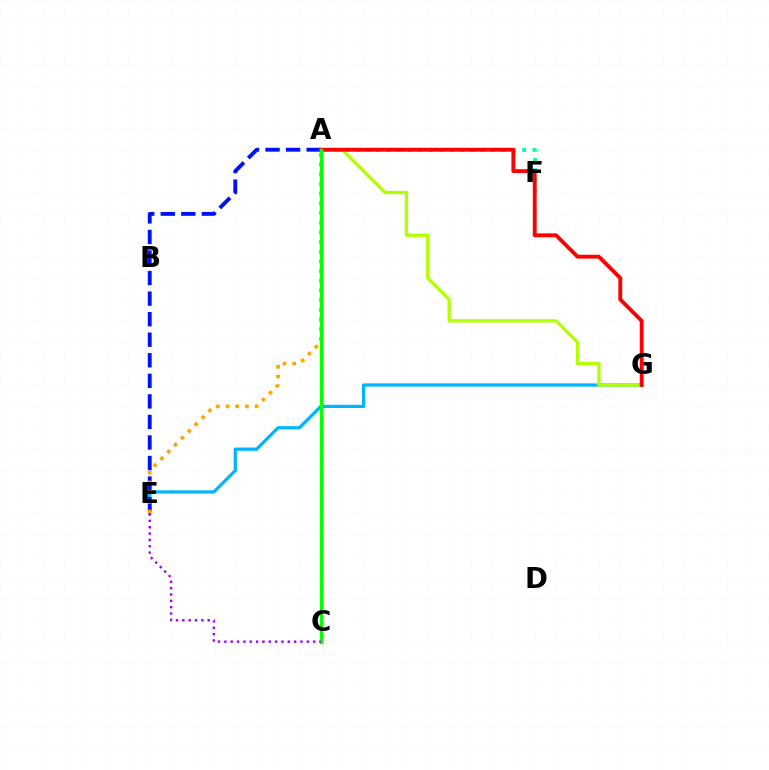{('A', 'F'): [{'color': '#00ff9d', 'line_style': 'dotted', 'thickness': 2.82}], ('E', 'G'): [{'color': '#00b5ff', 'line_style': 'solid', 'thickness': 2.33}], ('A', 'C'): [{'color': '#ff00bd', 'line_style': 'solid', 'thickness': 2.24}, {'color': '#08ff00', 'line_style': 'solid', 'thickness': 2.39}], ('A', 'G'): [{'color': '#b3ff00', 'line_style': 'solid', 'thickness': 2.38}, {'color': '#ff0000', 'line_style': 'solid', 'thickness': 2.79}], ('A', 'E'): [{'color': '#0010ff', 'line_style': 'dashed', 'thickness': 2.79}, {'color': '#ffa500', 'line_style': 'dotted', 'thickness': 2.63}], ('C', 'E'): [{'color': '#9b00ff', 'line_style': 'dotted', 'thickness': 1.72}]}